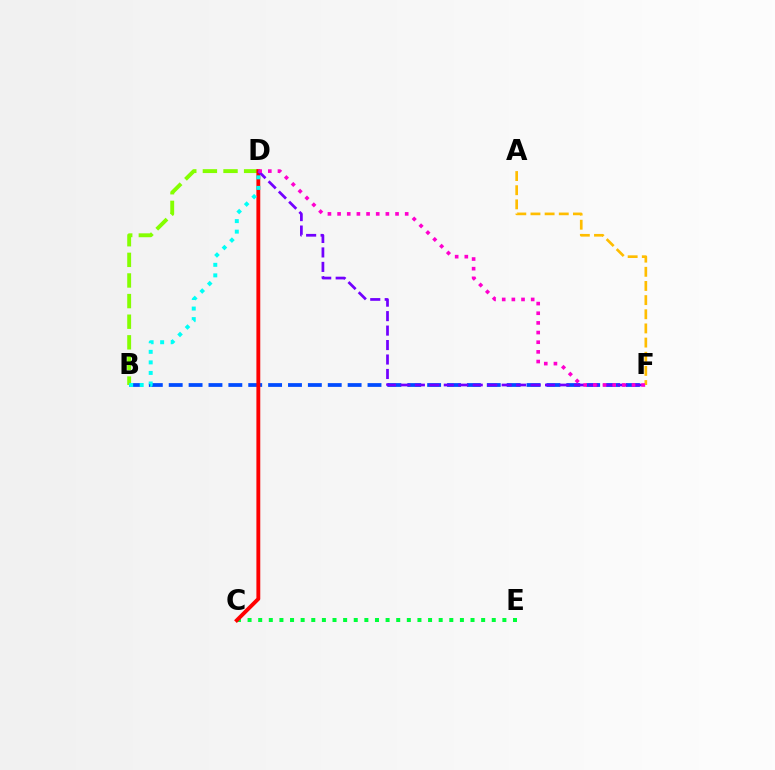{('C', 'E'): [{'color': '#00ff39', 'line_style': 'dotted', 'thickness': 2.88}], ('B', 'F'): [{'color': '#004bff', 'line_style': 'dashed', 'thickness': 2.7}], ('A', 'F'): [{'color': '#ffbd00', 'line_style': 'dashed', 'thickness': 1.92}], ('B', 'D'): [{'color': '#84ff00', 'line_style': 'dashed', 'thickness': 2.8}, {'color': '#00fff6', 'line_style': 'dotted', 'thickness': 2.86}], ('C', 'D'): [{'color': '#ff0000', 'line_style': 'solid', 'thickness': 2.77}], ('D', 'F'): [{'color': '#7200ff', 'line_style': 'dashed', 'thickness': 1.96}, {'color': '#ff00cf', 'line_style': 'dotted', 'thickness': 2.62}]}